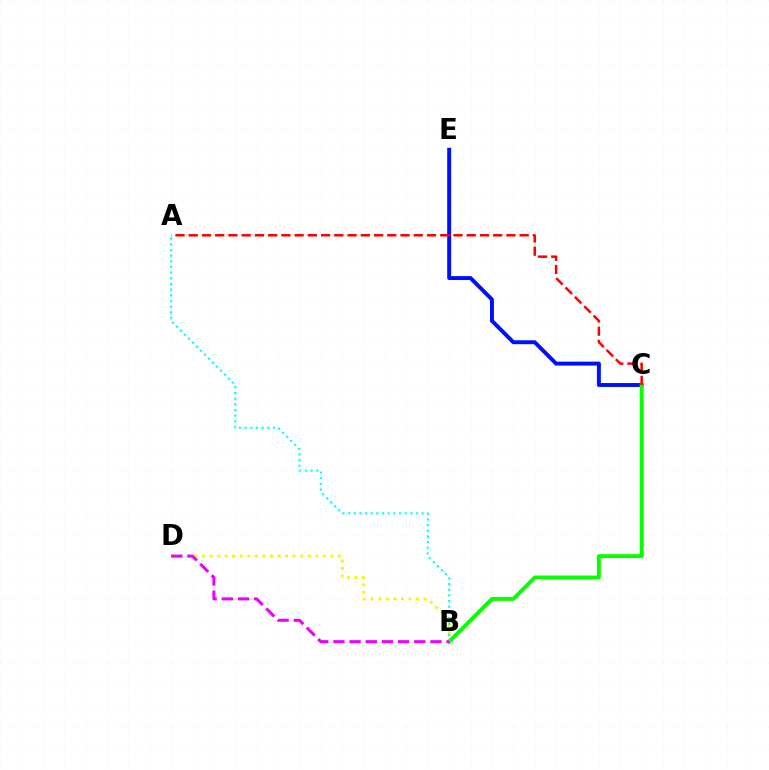{('C', 'E'): [{'color': '#0010ff', 'line_style': 'solid', 'thickness': 2.84}], ('B', 'D'): [{'color': '#fcf500', 'line_style': 'dotted', 'thickness': 2.05}, {'color': '#ee00ff', 'line_style': 'dashed', 'thickness': 2.2}], ('B', 'C'): [{'color': '#08ff00', 'line_style': 'solid', 'thickness': 2.8}], ('A', 'C'): [{'color': '#ff0000', 'line_style': 'dashed', 'thickness': 1.8}], ('A', 'B'): [{'color': '#00fff6', 'line_style': 'dotted', 'thickness': 1.54}]}